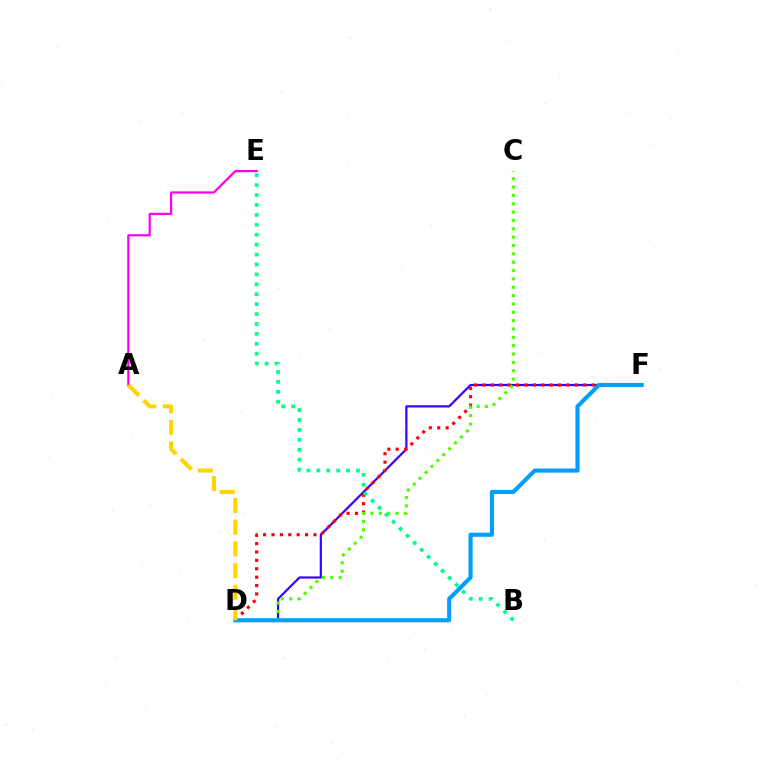{('D', 'F'): [{'color': '#3700ff', 'line_style': 'solid', 'thickness': 1.58}, {'color': '#ff0000', 'line_style': 'dotted', 'thickness': 2.28}, {'color': '#009eff', 'line_style': 'solid', 'thickness': 2.98}], ('A', 'E'): [{'color': '#ff00ed', 'line_style': 'solid', 'thickness': 1.61}], ('C', 'D'): [{'color': '#4fff00', 'line_style': 'dotted', 'thickness': 2.27}], ('B', 'E'): [{'color': '#00ff86', 'line_style': 'dotted', 'thickness': 2.69}], ('A', 'D'): [{'color': '#ffd500', 'line_style': 'dashed', 'thickness': 2.94}]}